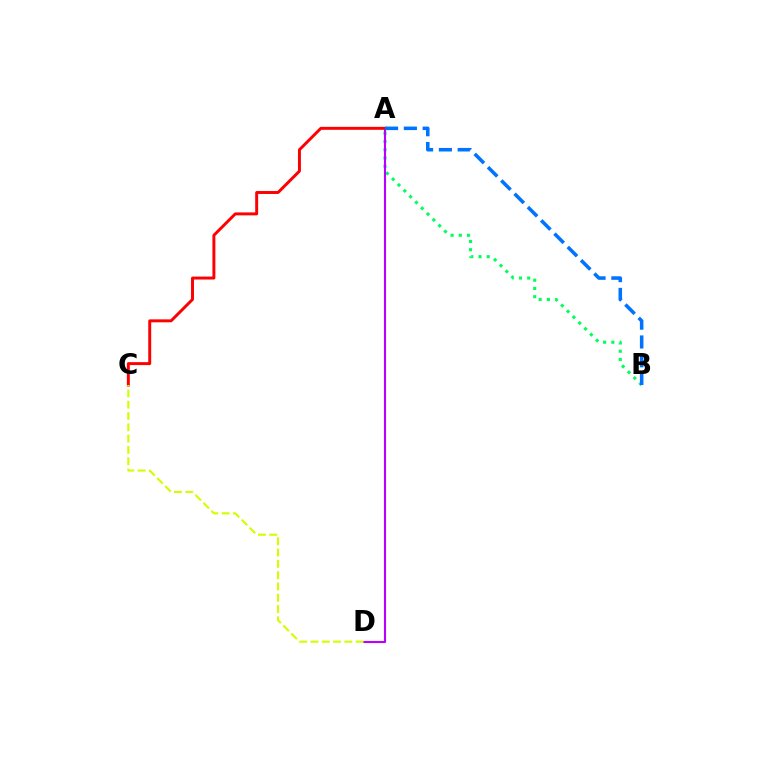{('A', 'B'): [{'color': '#00ff5c', 'line_style': 'dotted', 'thickness': 2.23}, {'color': '#0074ff', 'line_style': 'dashed', 'thickness': 2.55}], ('A', 'D'): [{'color': '#b900ff', 'line_style': 'solid', 'thickness': 1.53}], ('A', 'C'): [{'color': '#ff0000', 'line_style': 'solid', 'thickness': 2.12}], ('C', 'D'): [{'color': '#d1ff00', 'line_style': 'dashed', 'thickness': 1.54}]}